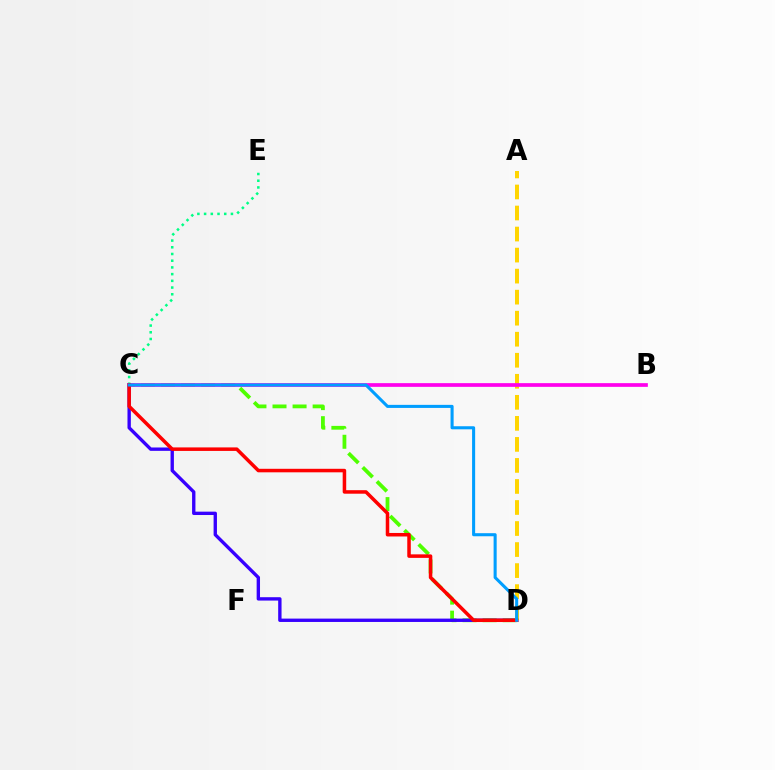{('C', 'D'): [{'color': '#4fff00', 'line_style': 'dashed', 'thickness': 2.73}, {'color': '#3700ff', 'line_style': 'solid', 'thickness': 2.42}, {'color': '#ff0000', 'line_style': 'solid', 'thickness': 2.53}, {'color': '#009eff', 'line_style': 'solid', 'thickness': 2.21}], ('A', 'D'): [{'color': '#ffd500', 'line_style': 'dashed', 'thickness': 2.86}], ('C', 'E'): [{'color': '#00ff86', 'line_style': 'dotted', 'thickness': 1.82}], ('B', 'C'): [{'color': '#ff00ed', 'line_style': 'solid', 'thickness': 2.67}]}